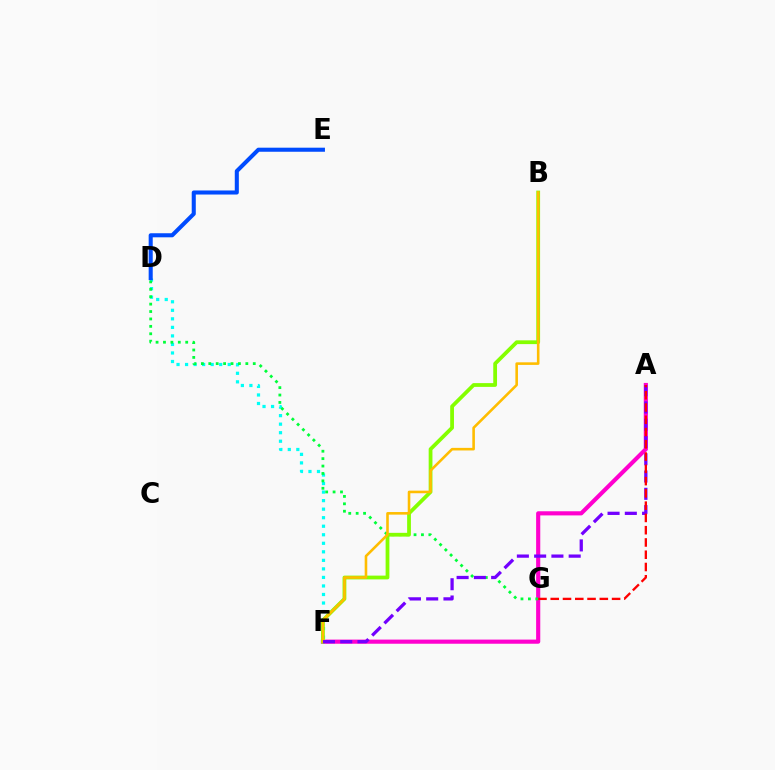{('D', 'F'): [{'color': '#00fff6', 'line_style': 'dotted', 'thickness': 2.32}], ('A', 'F'): [{'color': '#ff00cf', 'line_style': 'solid', 'thickness': 2.98}, {'color': '#7200ff', 'line_style': 'dashed', 'thickness': 2.35}], ('D', 'G'): [{'color': '#00ff39', 'line_style': 'dotted', 'thickness': 2.01}], ('B', 'F'): [{'color': '#84ff00', 'line_style': 'solid', 'thickness': 2.72}, {'color': '#ffbd00', 'line_style': 'solid', 'thickness': 1.87}], ('A', 'G'): [{'color': '#ff0000', 'line_style': 'dashed', 'thickness': 1.67}], ('D', 'E'): [{'color': '#004bff', 'line_style': 'solid', 'thickness': 2.92}]}